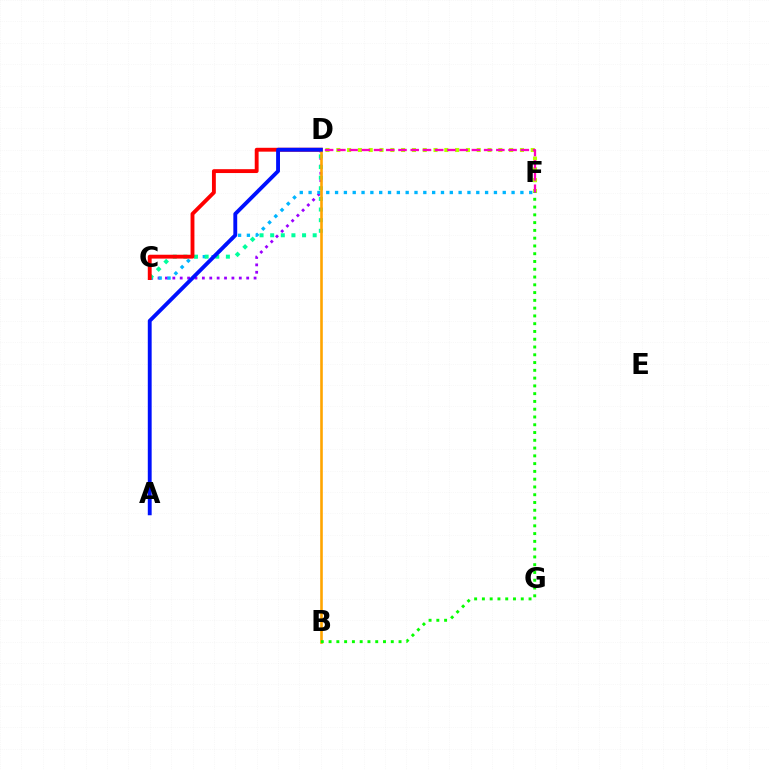{('D', 'F'): [{'color': '#b3ff00', 'line_style': 'dotted', 'thickness': 2.93}, {'color': '#ff00bd', 'line_style': 'dashed', 'thickness': 1.66}], ('C', 'D'): [{'color': '#9b00ff', 'line_style': 'dotted', 'thickness': 2.01}, {'color': '#00ff9d', 'line_style': 'dotted', 'thickness': 2.89}, {'color': '#ff0000', 'line_style': 'solid', 'thickness': 2.78}], ('C', 'F'): [{'color': '#00b5ff', 'line_style': 'dotted', 'thickness': 2.4}], ('B', 'D'): [{'color': '#ffa500', 'line_style': 'solid', 'thickness': 1.88}], ('A', 'D'): [{'color': '#0010ff', 'line_style': 'solid', 'thickness': 2.78}], ('B', 'F'): [{'color': '#08ff00', 'line_style': 'dotted', 'thickness': 2.11}]}